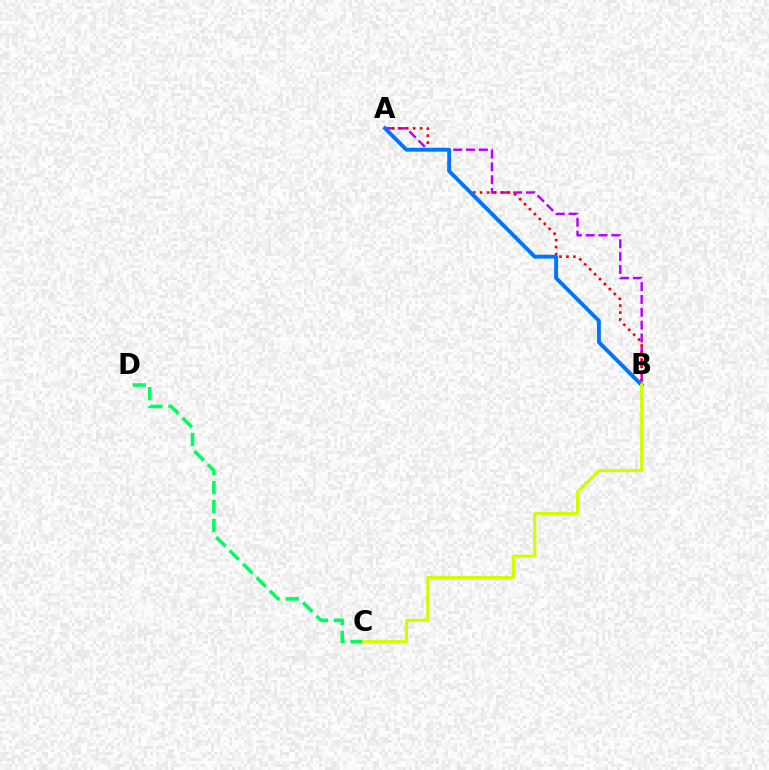{('A', 'B'): [{'color': '#b900ff', 'line_style': 'dashed', 'thickness': 1.75}, {'color': '#ff0000', 'line_style': 'dotted', 'thickness': 1.89}, {'color': '#0074ff', 'line_style': 'solid', 'thickness': 2.79}], ('C', 'D'): [{'color': '#00ff5c', 'line_style': 'dashed', 'thickness': 2.58}], ('B', 'C'): [{'color': '#d1ff00', 'line_style': 'solid', 'thickness': 2.27}]}